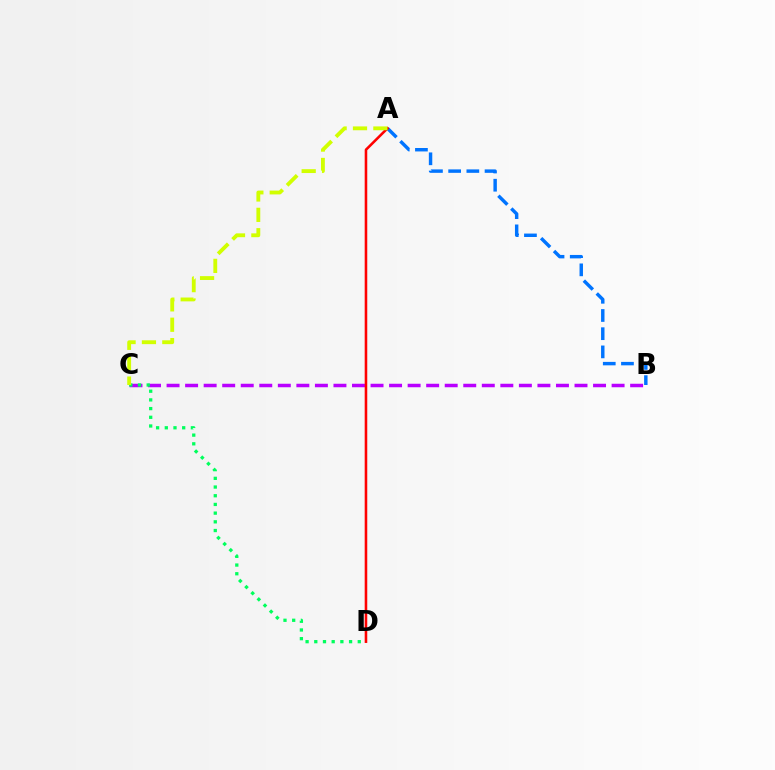{('A', 'B'): [{'color': '#0074ff', 'line_style': 'dashed', 'thickness': 2.47}], ('B', 'C'): [{'color': '#b900ff', 'line_style': 'dashed', 'thickness': 2.52}], ('C', 'D'): [{'color': '#00ff5c', 'line_style': 'dotted', 'thickness': 2.36}], ('A', 'D'): [{'color': '#ff0000', 'line_style': 'solid', 'thickness': 1.85}], ('A', 'C'): [{'color': '#d1ff00', 'line_style': 'dashed', 'thickness': 2.77}]}